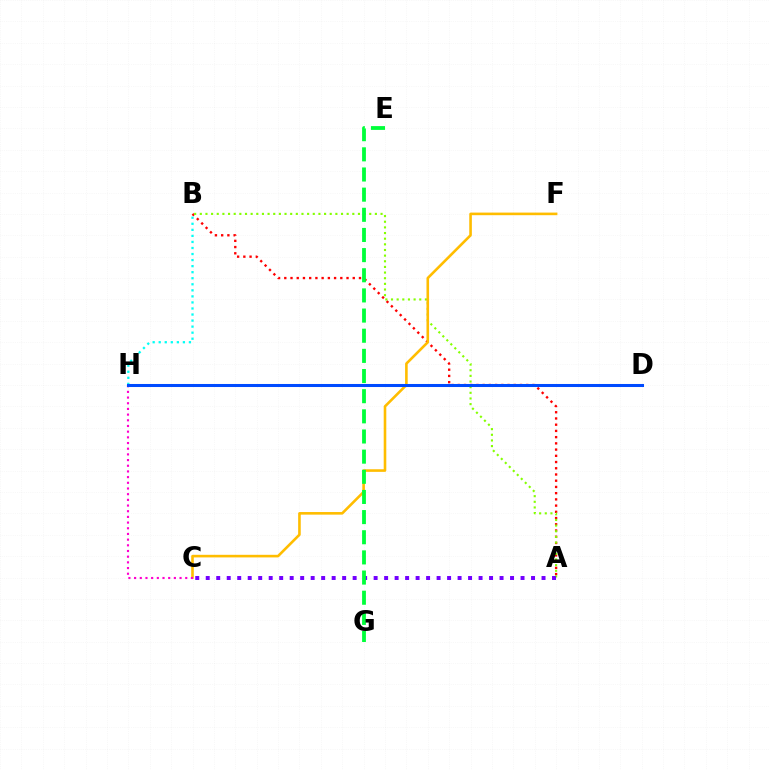{('A', 'B'): [{'color': '#ff0000', 'line_style': 'dotted', 'thickness': 1.69}, {'color': '#84ff00', 'line_style': 'dotted', 'thickness': 1.53}], ('C', 'F'): [{'color': '#ffbd00', 'line_style': 'solid', 'thickness': 1.88}], ('A', 'C'): [{'color': '#7200ff', 'line_style': 'dotted', 'thickness': 2.85}], ('E', 'G'): [{'color': '#00ff39', 'line_style': 'dashed', 'thickness': 2.74}], ('B', 'H'): [{'color': '#00fff6', 'line_style': 'dotted', 'thickness': 1.64}], ('C', 'H'): [{'color': '#ff00cf', 'line_style': 'dotted', 'thickness': 1.54}], ('D', 'H'): [{'color': '#004bff', 'line_style': 'solid', 'thickness': 2.19}]}